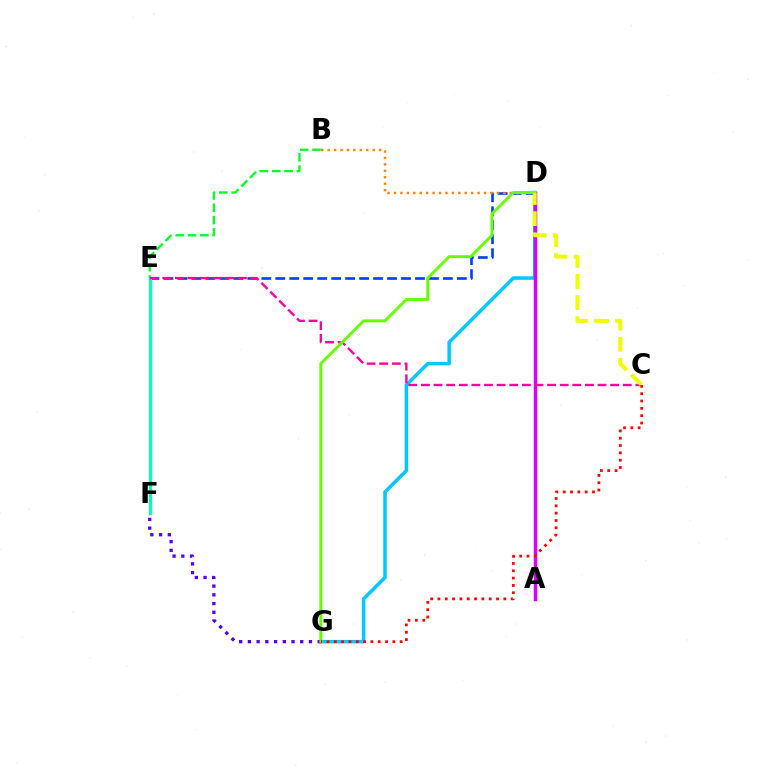{('D', 'G'): [{'color': '#00c7ff', 'line_style': 'solid', 'thickness': 2.52}, {'color': '#66ff00', 'line_style': 'solid', 'thickness': 2.12}], ('B', 'E'): [{'color': '#00ff27', 'line_style': 'dashed', 'thickness': 1.68}], ('D', 'E'): [{'color': '#003fff', 'line_style': 'dashed', 'thickness': 1.9}], ('B', 'D'): [{'color': '#ff8800', 'line_style': 'dotted', 'thickness': 1.75}], ('E', 'F'): [{'color': '#00ffaf', 'line_style': 'solid', 'thickness': 2.29}], ('F', 'G'): [{'color': '#4f00ff', 'line_style': 'dotted', 'thickness': 2.37}], ('A', 'D'): [{'color': '#d600ff', 'line_style': 'solid', 'thickness': 2.51}], ('C', 'E'): [{'color': '#ff00a0', 'line_style': 'dashed', 'thickness': 1.71}], ('C', 'D'): [{'color': '#eeff00', 'line_style': 'dashed', 'thickness': 2.87}], ('C', 'G'): [{'color': '#ff0000', 'line_style': 'dotted', 'thickness': 1.99}]}